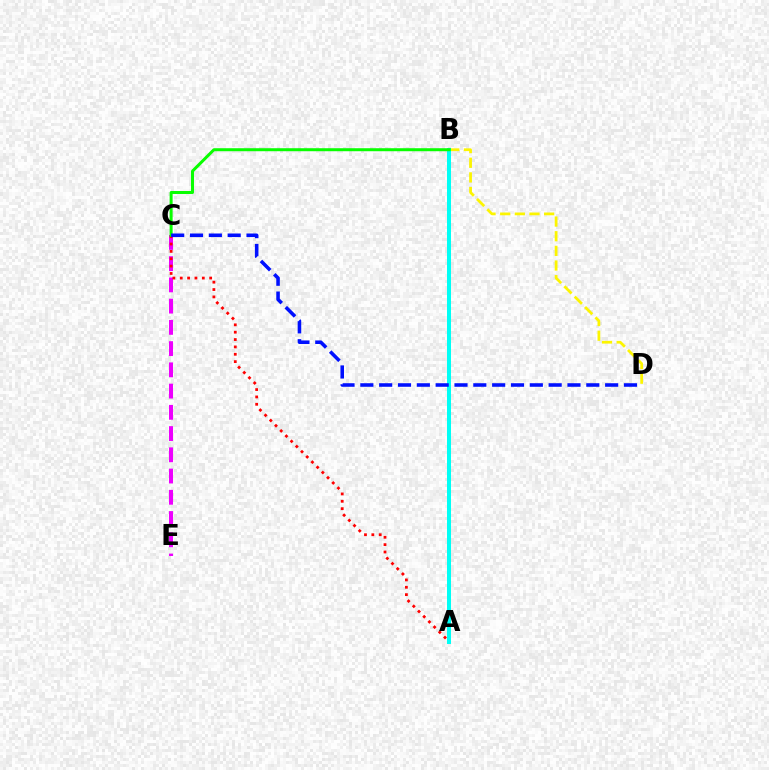{('B', 'D'): [{'color': '#fcf500', 'line_style': 'dashed', 'thickness': 1.99}], ('C', 'E'): [{'color': '#ee00ff', 'line_style': 'dashed', 'thickness': 2.89}], ('A', 'B'): [{'color': '#00fff6', 'line_style': 'solid', 'thickness': 2.88}], ('A', 'C'): [{'color': '#ff0000', 'line_style': 'dotted', 'thickness': 2.0}], ('B', 'C'): [{'color': '#08ff00', 'line_style': 'solid', 'thickness': 2.16}], ('C', 'D'): [{'color': '#0010ff', 'line_style': 'dashed', 'thickness': 2.56}]}